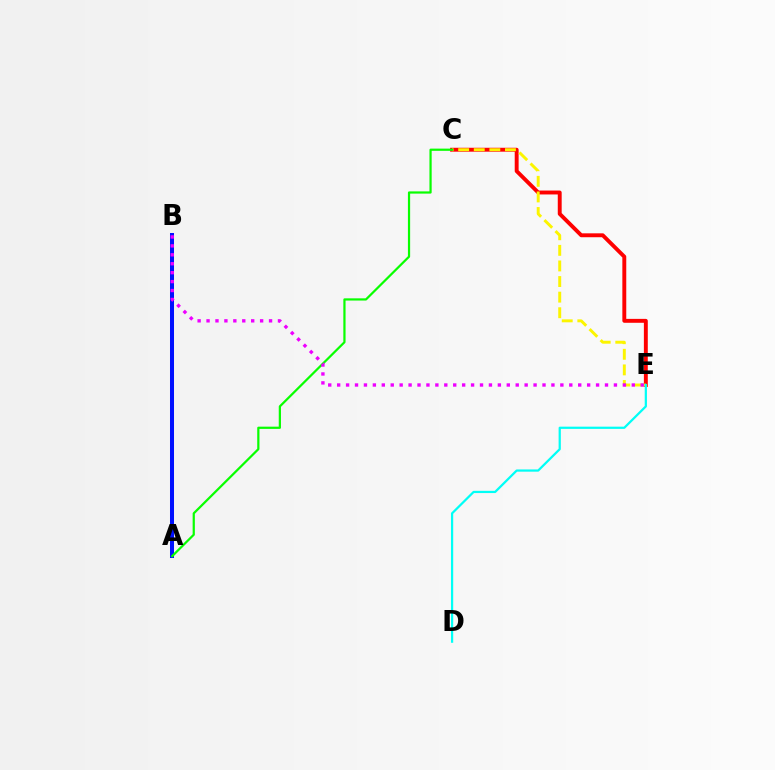{('C', 'E'): [{'color': '#ff0000', 'line_style': 'solid', 'thickness': 2.81}, {'color': '#fcf500', 'line_style': 'dashed', 'thickness': 2.12}], ('A', 'B'): [{'color': '#0010ff', 'line_style': 'solid', 'thickness': 2.89}], ('D', 'E'): [{'color': '#00fff6', 'line_style': 'solid', 'thickness': 1.6}], ('A', 'C'): [{'color': '#08ff00', 'line_style': 'solid', 'thickness': 1.6}], ('B', 'E'): [{'color': '#ee00ff', 'line_style': 'dotted', 'thickness': 2.43}]}